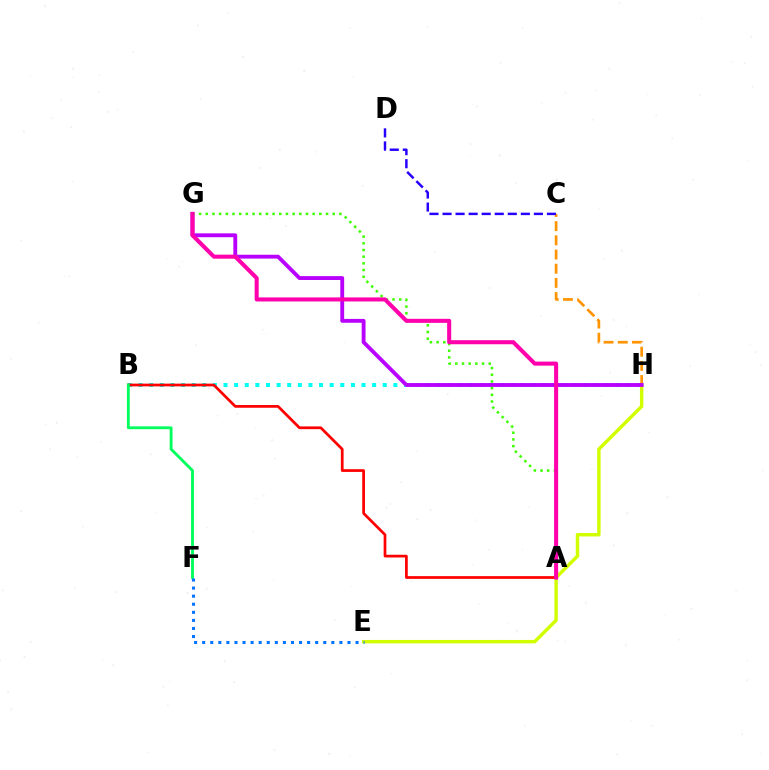{('B', 'H'): [{'color': '#00fff6', 'line_style': 'dotted', 'thickness': 2.88}], ('C', 'H'): [{'color': '#ff9400', 'line_style': 'dashed', 'thickness': 1.93}], ('E', 'H'): [{'color': '#d1ff00', 'line_style': 'solid', 'thickness': 2.47}], ('G', 'H'): [{'color': '#b900ff', 'line_style': 'solid', 'thickness': 2.78}], ('A', 'G'): [{'color': '#3dff00', 'line_style': 'dotted', 'thickness': 1.82}, {'color': '#ff00ac', 'line_style': 'solid', 'thickness': 2.92}], ('A', 'B'): [{'color': '#ff0000', 'line_style': 'solid', 'thickness': 1.96}], ('B', 'F'): [{'color': '#00ff5c', 'line_style': 'solid', 'thickness': 2.05}], ('C', 'D'): [{'color': '#2500ff', 'line_style': 'dashed', 'thickness': 1.77}], ('E', 'F'): [{'color': '#0074ff', 'line_style': 'dotted', 'thickness': 2.19}]}